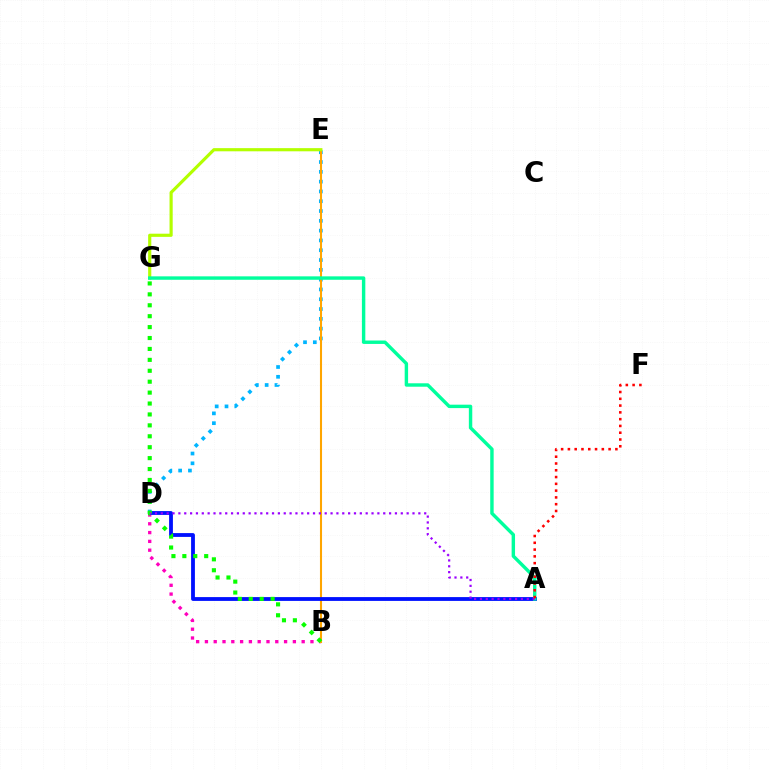{('B', 'D'): [{'color': '#ff00bd', 'line_style': 'dotted', 'thickness': 2.39}], ('D', 'E'): [{'color': '#00b5ff', 'line_style': 'dotted', 'thickness': 2.66}], ('B', 'E'): [{'color': '#ffa500', 'line_style': 'solid', 'thickness': 1.5}], ('E', 'G'): [{'color': '#b3ff00', 'line_style': 'solid', 'thickness': 2.28}], ('A', 'D'): [{'color': '#0010ff', 'line_style': 'solid', 'thickness': 2.74}, {'color': '#9b00ff', 'line_style': 'dotted', 'thickness': 1.59}], ('A', 'G'): [{'color': '#00ff9d', 'line_style': 'solid', 'thickness': 2.46}], ('B', 'G'): [{'color': '#08ff00', 'line_style': 'dotted', 'thickness': 2.97}], ('A', 'F'): [{'color': '#ff0000', 'line_style': 'dotted', 'thickness': 1.84}]}